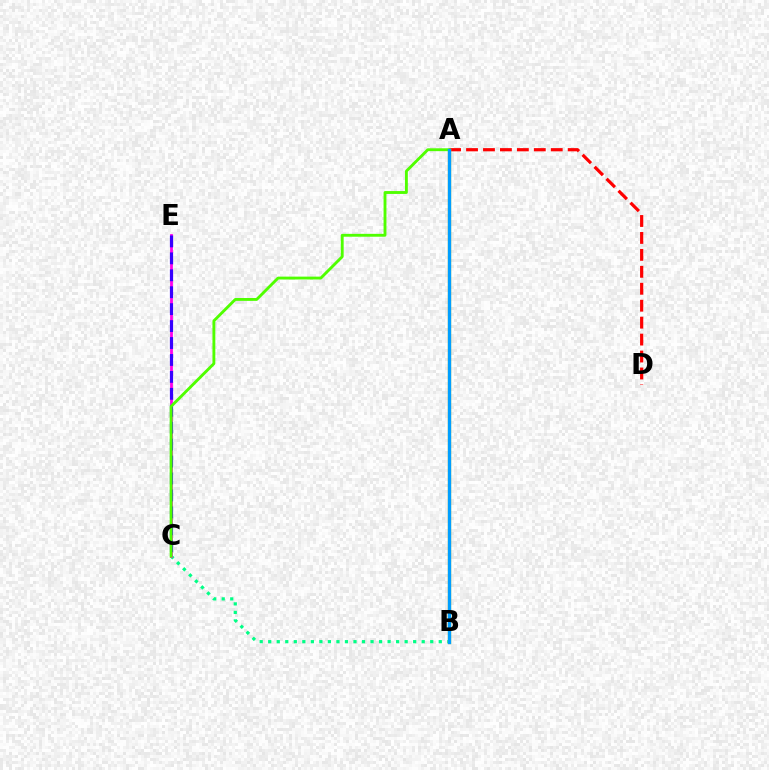{('B', 'C'): [{'color': '#00ff86', 'line_style': 'dotted', 'thickness': 2.32}], ('A', 'D'): [{'color': '#ff0000', 'line_style': 'dashed', 'thickness': 2.3}], ('C', 'E'): [{'color': '#ff00ed', 'line_style': 'solid', 'thickness': 2.01}, {'color': '#3700ff', 'line_style': 'dashed', 'thickness': 2.3}], ('A', 'B'): [{'color': '#ffd500', 'line_style': 'solid', 'thickness': 2.39}, {'color': '#009eff', 'line_style': 'solid', 'thickness': 2.42}], ('A', 'C'): [{'color': '#4fff00', 'line_style': 'solid', 'thickness': 2.06}]}